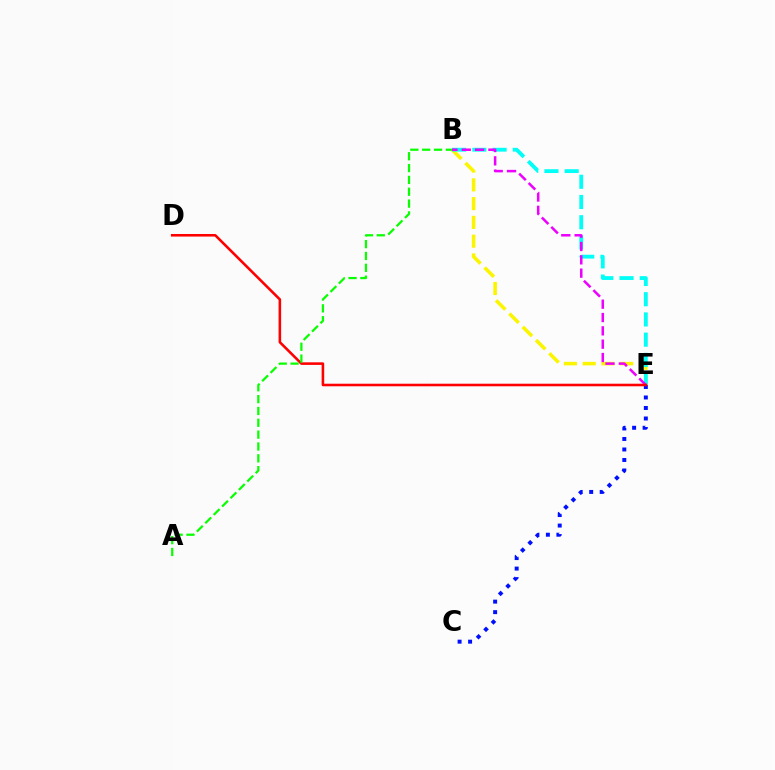{('B', 'E'): [{'color': '#fcf500', 'line_style': 'dashed', 'thickness': 2.55}, {'color': '#00fff6', 'line_style': 'dashed', 'thickness': 2.75}, {'color': '#ee00ff', 'line_style': 'dashed', 'thickness': 1.81}], ('C', 'E'): [{'color': '#0010ff', 'line_style': 'dotted', 'thickness': 2.85}], ('D', 'E'): [{'color': '#ff0000', 'line_style': 'solid', 'thickness': 1.86}], ('A', 'B'): [{'color': '#08ff00', 'line_style': 'dashed', 'thickness': 1.61}]}